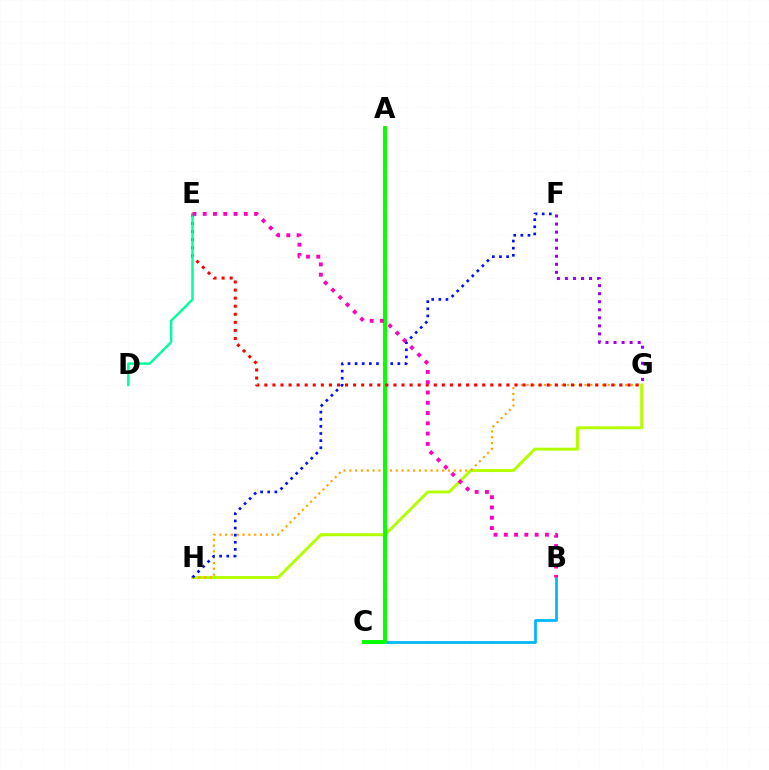{('G', 'H'): [{'color': '#b3ff00', 'line_style': 'solid', 'thickness': 2.14}, {'color': '#ffa500', 'line_style': 'dotted', 'thickness': 1.58}], ('B', 'C'): [{'color': '#00b5ff', 'line_style': 'solid', 'thickness': 1.96}], ('F', 'H'): [{'color': '#0010ff', 'line_style': 'dotted', 'thickness': 1.94}], ('A', 'C'): [{'color': '#08ff00', 'line_style': 'solid', 'thickness': 2.84}], ('F', 'G'): [{'color': '#9b00ff', 'line_style': 'dotted', 'thickness': 2.19}], ('E', 'G'): [{'color': '#ff0000', 'line_style': 'dotted', 'thickness': 2.19}], ('D', 'E'): [{'color': '#00ff9d', 'line_style': 'solid', 'thickness': 1.76}], ('B', 'E'): [{'color': '#ff00bd', 'line_style': 'dotted', 'thickness': 2.79}]}